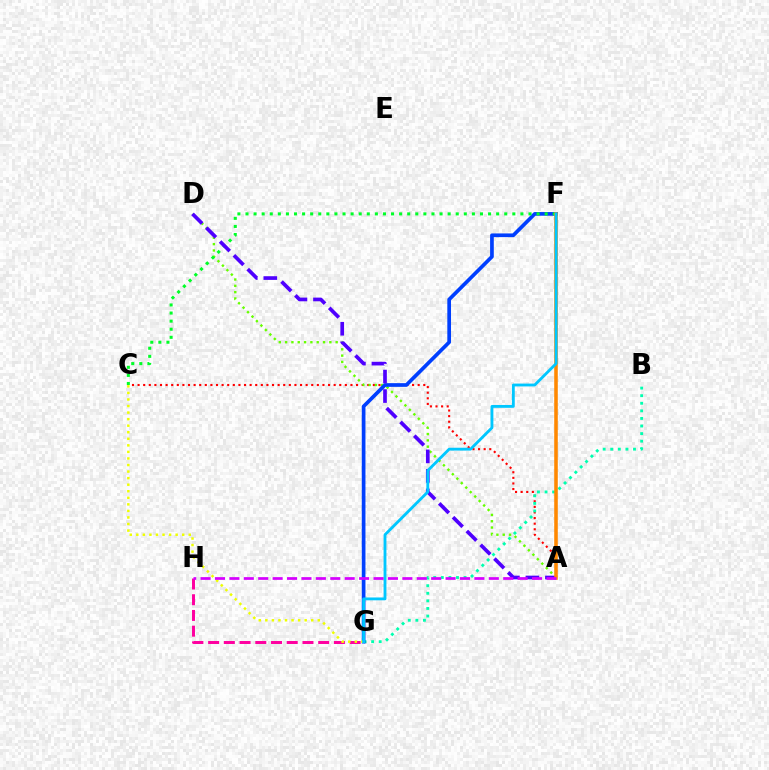{('A', 'C'): [{'color': '#ff0000', 'line_style': 'dotted', 'thickness': 1.52}], ('B', 'G'): [{'color': '#00ffaf', 'line_style': 'dotted', 'thickness': 2.06}], ('A', 'D'): [{'color': '#66ff00', 'line_style': 'dotted', 'thickness': 1.72}, {'color': '#4f00ff', 'line_style': 'dashed', 'thickness': 2.65}], ('G', 'H'): [{'color': '#ff00a0', 'line_style': 'dashed', 'thickness': 2.14}], ('F', 'G'): [{'color': '#003fff', 'line_style': 'solid', 'thickness': 2.66}, {'color': '#00c7ff', 'line_style': 'solid', 'thickness': 2.05}], ('C', 'F'): [{'color': '#00ff27', 'line_style': 'dotted', 'thickness': 2.2}], ('A', 'F'): [{'color': '#ff8800', 'line_style': 'solid', 'thickness': 2.57}], ('C', 'G'): [{'color': '#eeff00', 'line_style': 'dotted', 'thickness': 1.78}], ('A', 'H'): [{'color': '#d600ff', 'line_style': 'dashed', 'thickness': 1.96}]}